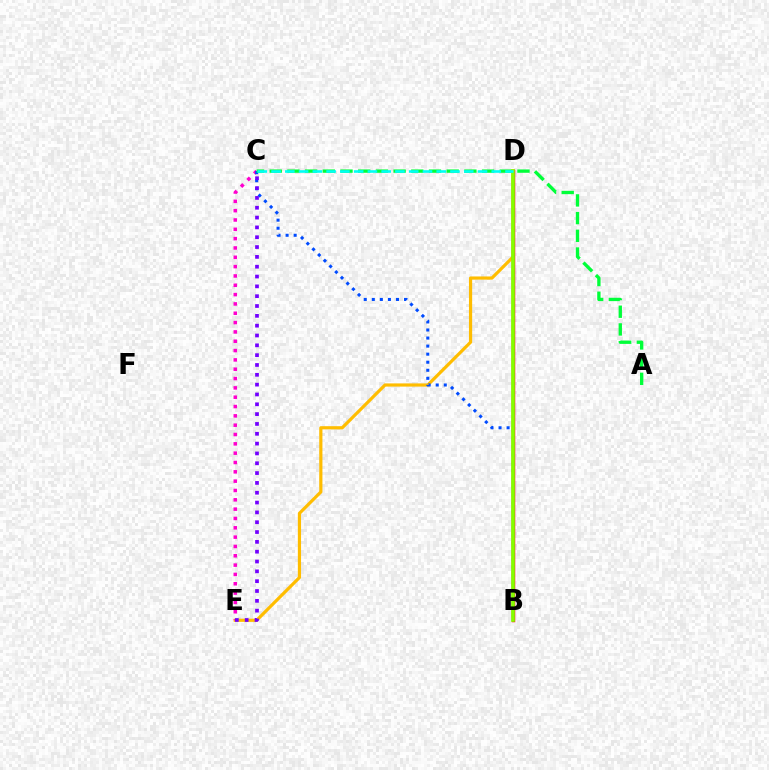{('D', 'E'): [{'color': '#ffbd00', 'line_style': 'solid', 'thickness': 2.3}], ('C', 'E'): [{'color': '#ff00cf', 'line_style': 'dotted', 'thickness': 2.53}, {'color': '#7200ff', 'line_style': 'dotted', 'thickness': 2.67}], ('B', 'C'): [{'color': '#004bff', 'line_style': 'dotted', 'thickness': 2.19}], ('A', 'C'): [{'color': '#00ff39', 'line_style': 'dashed', 'thickness': 2.4}], ('B', 'D'): [{'color': '#ff0000', 'line_style': 'solid', 'thickness': 2.5}, {'color': '#84ff00', 'line_style': 'solid', 'thickness': 2.64}], ('C', 'D'): [{'color': '#00fff6', 'line_style': 'dashed', 'thickness': 1.87}]}